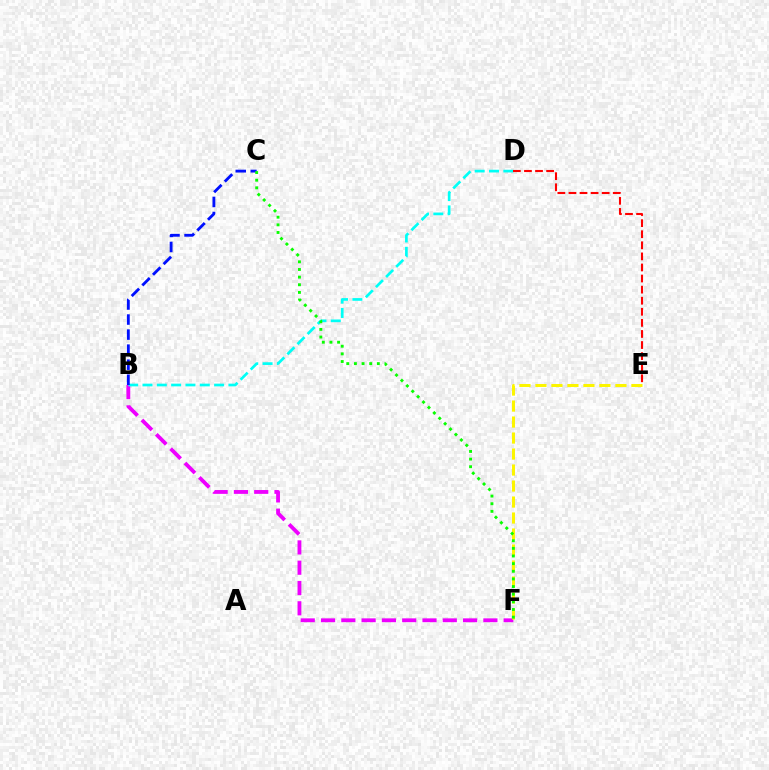{('B', 'F'): [{'color': '#ee00ff', 'line_style': 'dashed', 'thickness': 2.76}], ('B', 'D'): [{'color': '#00fff6', 'line_style': 'dashed', 'thickness': 1.95}], ('B', 'C'): [{'color': '#0010ff', 'line_style': 'dashed', 'thickness': 2.04}], ('E', 'F'): [{'color': '#fcf500', 'line_style': 'dashed', 'thickness': 2.17}], ('D', 'E'): [{'color': '#ff0000', 'line_style': 'dashed', 'thickness': 1.51}], ('C', 'F'): [{'color': '#08ff00', 'line_style': 'dotted', 'thickness': 2.08}]}